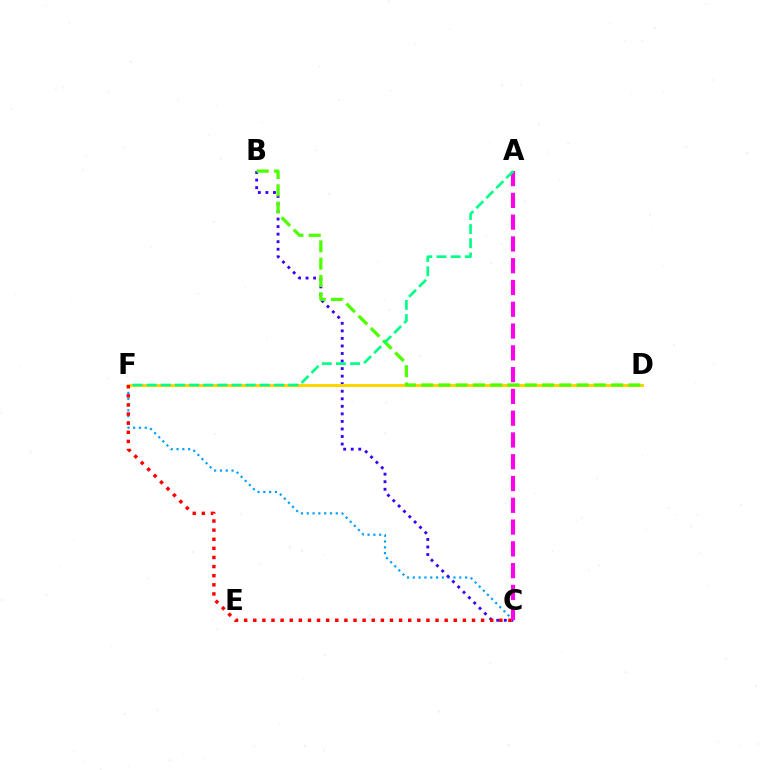{('C', 'F'): [{'color': '#009eff', 'line_style': 'dotted', 'thickness': 1.58}, {'color': '#ff0000', 'line_style': 'dotted', 'thickness': 2.48}], ('B', 'C'): [{'color': '#3700ff', 'line_style': 'dotted', 'thickness': 2.05}], ('D', 'F'): [{'color': '#ffd500', 'line_style': 'solid', 'thickness': 2.19}], ('A', 'C'): [{'color': '#ff00ed', 'line_style': 'dashed', 'thickness': 2.96}], ('B', 'D'): [{'color': '#4fff00', 'line_style': 'dashed', 'thickness': 2.35}], ('A', 'F'): [{'color': '#00ff86', 'line_style': 'dashed', 'thickness': 1.92}]}